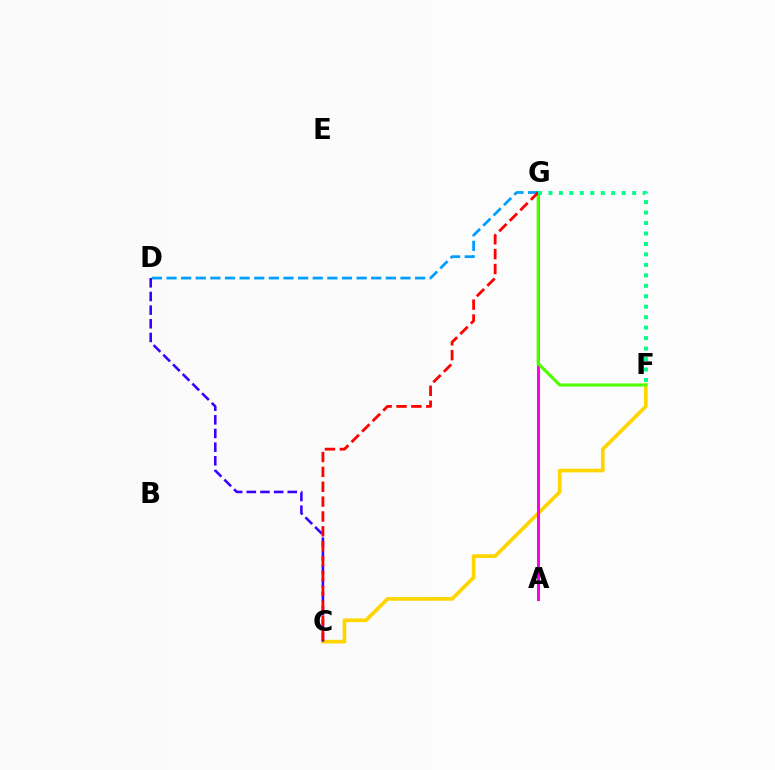{('C', 'F'): [{'color': '#ffd500', 'line_style': 'solid', 'thickness': 2.65}], ('A', 'G'): [{'color': '#ff00ed', 'line_style': 'solid', 'thickness': 2.18}], ('F', 'G'): [{'color': '#4fff00', 'line_style': 'solid', 'thickness': 2.25}, {'color': '#00ff86', 'line_style': 'dotted', 'thickness': 2.84}], ('D', 'G'): [{'color': '#009eff', 'line_style': 'dashed', 'thickness': 1.99}], ('C', 'D'): [{'color': '#3700ff', 'line_style': 'dashed', 'thickness': 1.86}], ('C', 'G'): [{'color': '#ff0000', 'line_style': 'dashed', 'thickness': 2.02}]}